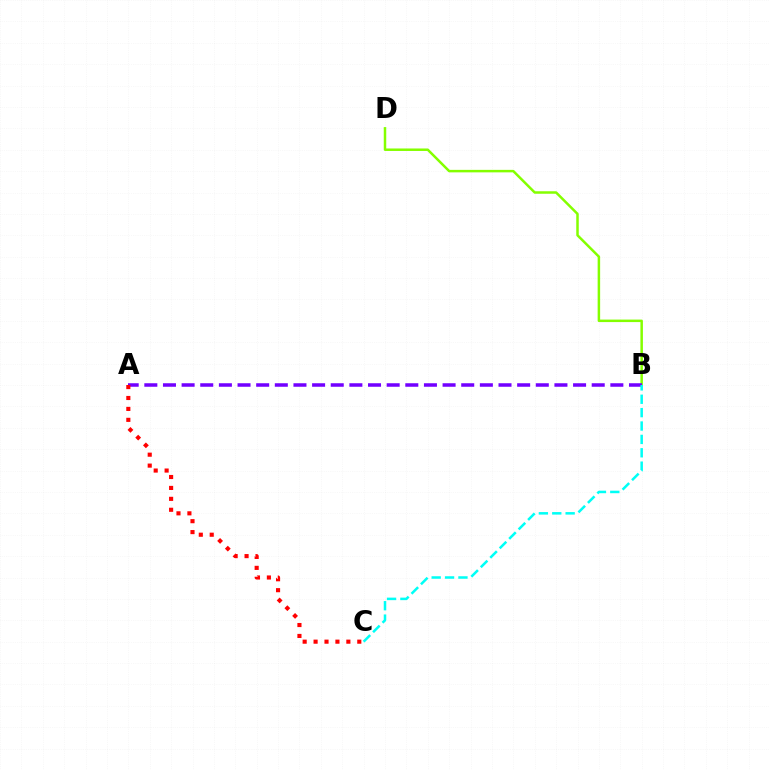{('B', 'D'): [{'color': '#84ff00', 'line_style': 'solid', 'thickness': 1.8}], ('A', 'B'): [{'color': '#7200ff', 'line_style': 'dashed', 'thickness': 2.53}], ('A', 'C'): [{'color': '#ff0000', 'line_style': 'dotted', 'thickness': 2.97}], ('B', 'C'): [{'color': '#00fff6', 'line_style': 'dashed', 'thickness': 1.82}]}